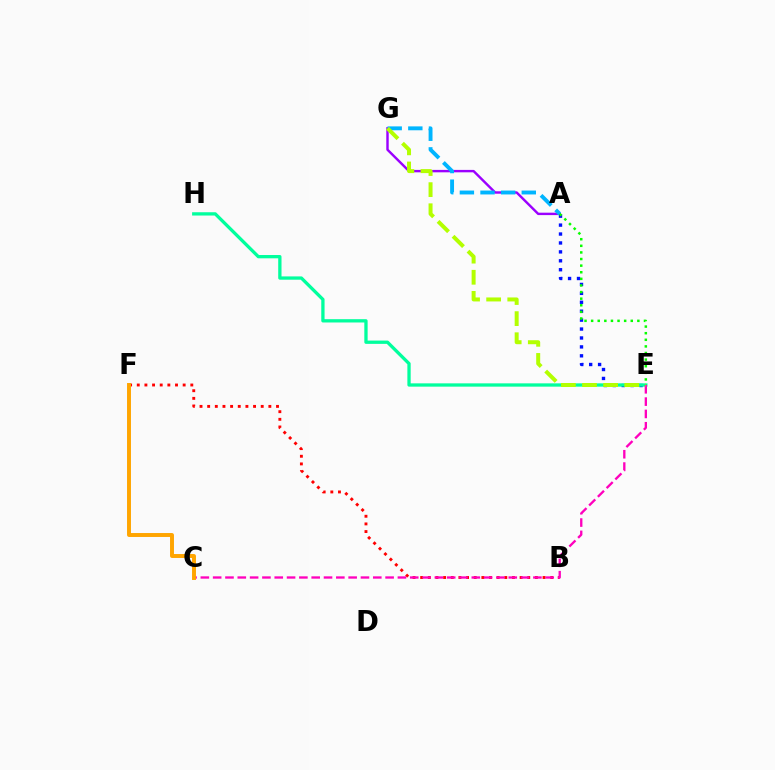{('A', 'G'): [{'color': '#9b00ff', 'line_style': 'solid', 'thickness': 1.74}, {'color': '#00b5ff', 'line_style': 'dashed', 'thickness': 2.8}], ('B', 'F'): [{'color': '#ff0000', 'line_style': 'dotted', 'thickness': 2.08}], ('A', 'E'): [{'color': '#0010ff', 'line_style': 'dotted', 'thickness': 2.42}, {'color': '#08ff00', 'line_style': 'dotted', 'thickness': 1.8}], ('E', 'H'): [{'color': '#00ff9d', 'line_style': 'solid', 'thickness': 2.37}], ('C', 'E'): [{'color': '#ff00bd', 'line_style': 'dashed', 'thickness': 1.67}], ('E', 'G'): [{'color': '#b3ff00', 'line_style': 'dashed', 'thickness': 2.87}], ('C', 'F'): [{'color': '#ffa500', 'line_style': 'solid', 'thickness': 2.83}]}